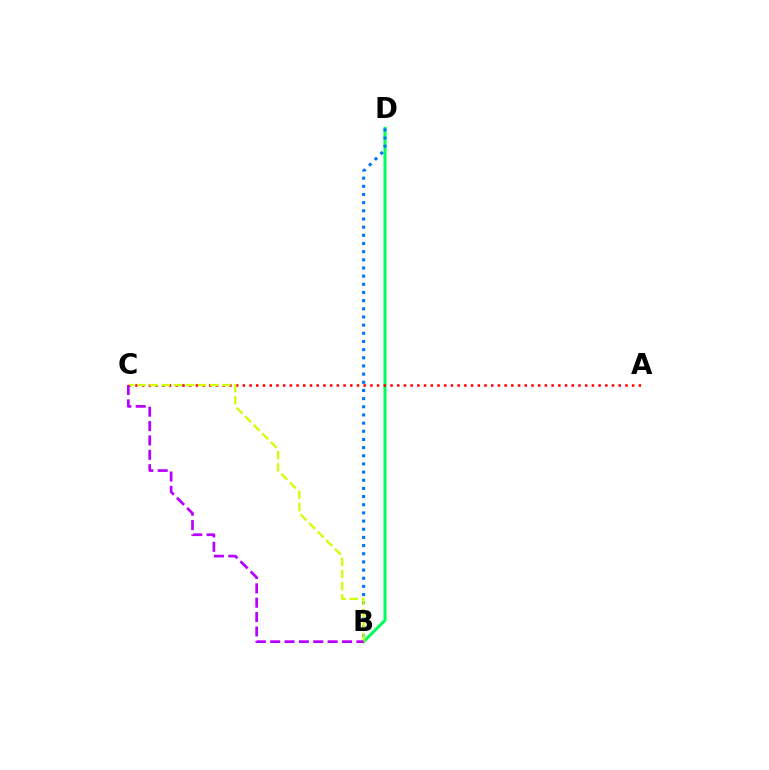{('B', 'D'): [{'color': '#00ff5c', 'line_style': 'solid', 'thickness': 2.2}, {'color': '#0074ff', 'line_style': 'dotted', 'thickness': 2.22}], ('A', 'C'): [{'color': '#ff0000', 'line_style': 'dotted', 'thickness': 1.82}], ('B', 'C'): [{'color': '#d1ff00', 'line_style': 'dashed', 'thickness': 1.65}, {'color': '#b900ff', 'line_style': 'dashed', 'thickness': 1.95}]}